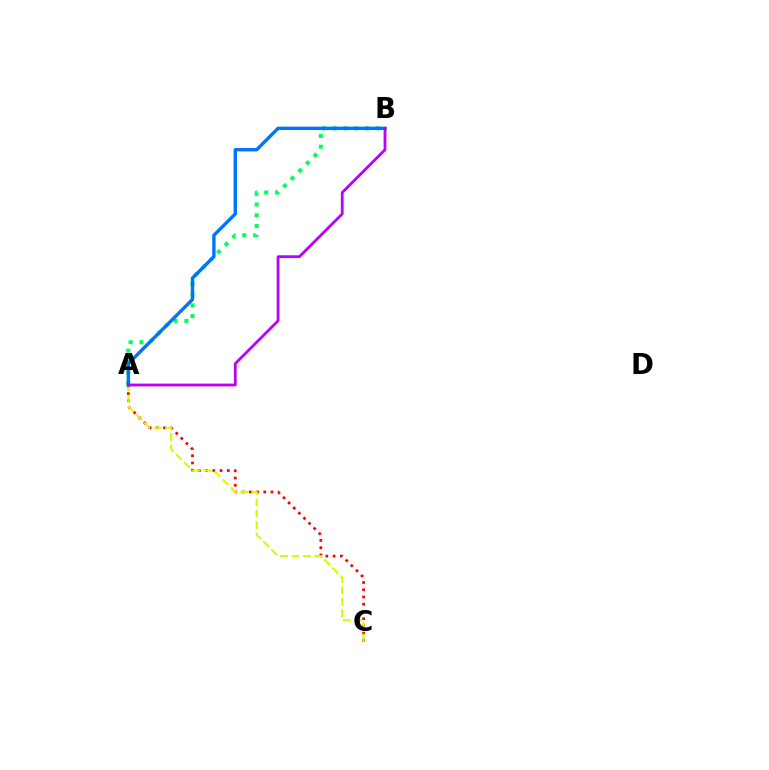{('A', 'B'): [{'color': '#00ff5c', 'line_style': 'dotted', 'thickness': 2.93}, {'color': '#0074ff', 'line_style': 'solid', 'thickness': 2.44}, {'color': '#b900ff', 'line_style': 'solid', 'thickness': 2.01}], ('A', 'C'): [{'color': '#ff0000', 'line_style': 'dotted', 'thickness': 1.96}, {'color': '#d1ff00', 'line_style': 'dashed', 'thickness': 1.55}]}